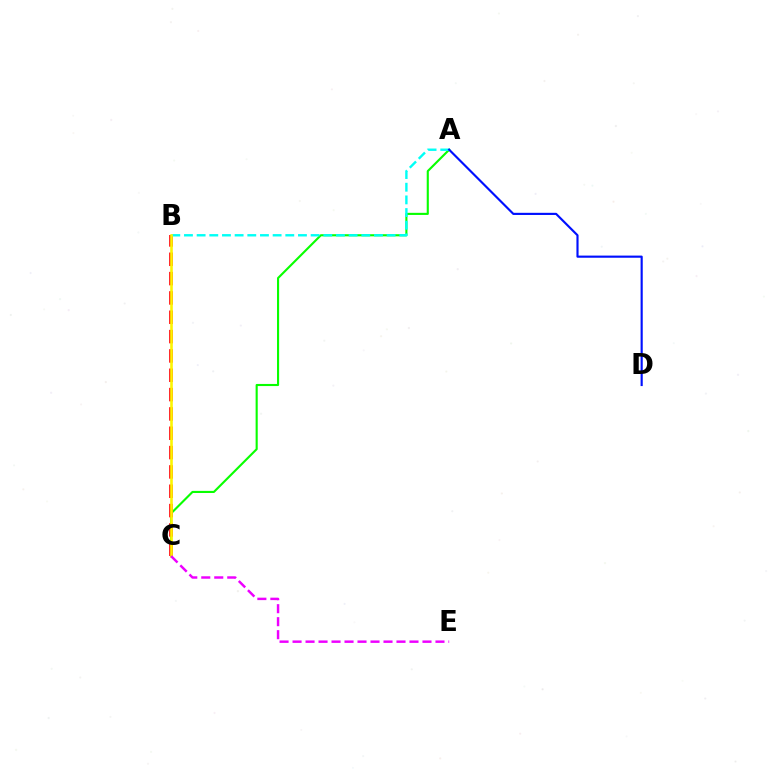{('A', 'C'): [{'color': '#08ff00', 'line_style': 'solid', 'thickness': 1.53}], ('B', 'C'): [{'color': '#ff0000', 'line_style': 'dashed', 'thickness': 2.63}, {'color': '#fcf500', 'line_style': 'solid', 'thickness': 1.88}], ('A', 'B'): [{'color': '#00fff6', 'line_style': 'dashed', 'thickness': 1.72}], ('C', 'E'): [{'color': '#ee00ff', 'line_style': 'dashed', 'thickness': 1.77}], ('A', 'D'): [{'color': '#0010ff', 'line_style': 'solid', 'thickness': 1.55}]}